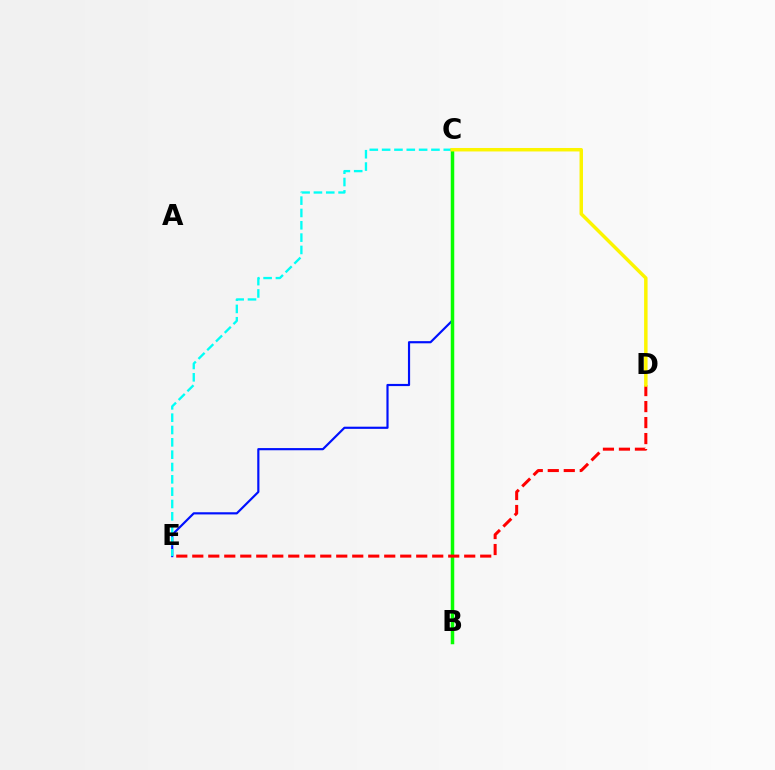{('C', 'E'): [{'color': '#0010ff', 'line_style': 'solid', 'thickness': 1.56}, {'color': '#00fff6', 'line_style': 'dashed', 'thickness': 1.68}], ('B', 'C'): [{'color': '#ee00ff', 'line_style': 'dotted', 'thickness': 1.92}, {'color': '#08ff00', 'line_style': 'solid', 'thickness': 2.52}], ('D', 'E'): [{'color': '#ff0000', 'line_style': 'dashed', 'thickness': 2.17}], ('C', 'D'): [{'color': '#fcf500', 'line_style': 'solid', 'thickness': 2.5}]}